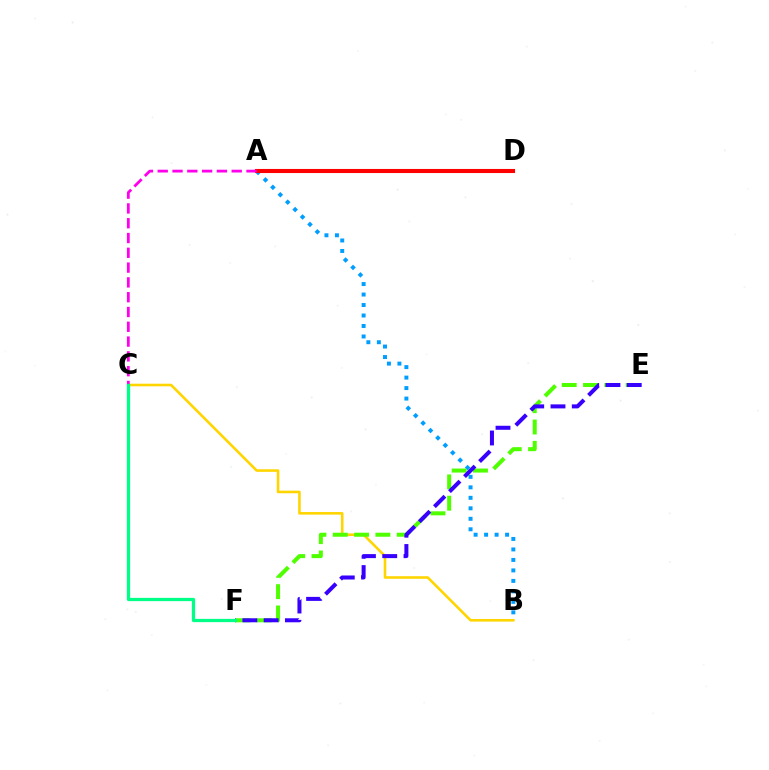{('B', 'C'): [{'color': '#ffd500', 'line_style': 'solid', 'thickness': 1.87}], ('A', 'B'): [{'color': '#009eff', 'line_style': 'dotted', 'thickness': 2.85}], ('E', 'F'): [{'color': '#4fff00', 'line_style': 'dashed', 'thickness': 2.9}, {'color': '#3700ff', 'line_style': 'dashed', 'thickness': 2.89}], ('A', 'D'): [{'color': '#ff0000', 'line_style': 'solid', 'thickness': 2.93}], ('A', 'C'): [{'color': '#ff00ed', 'line_style': 'dashed', 'thickness': 2.01}], ('C', 'F'): [{'color': '#00ff86', 'line_style': 'solid', 'thickness': 2.35}]}